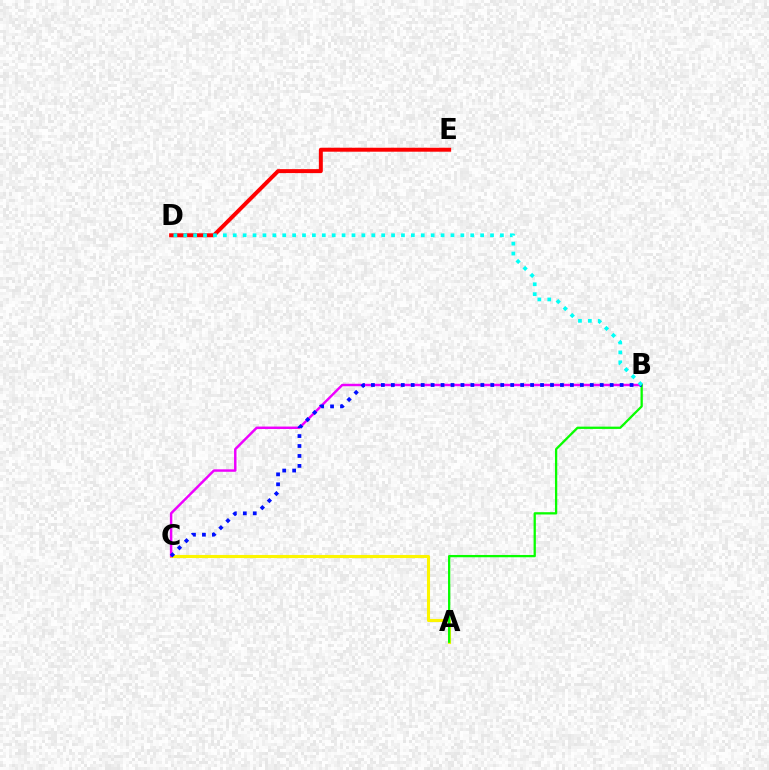{('A', 'C'): [{'color': '#fcf500', 'line_style': 'solid', 'thickness': 2.22}], ('B', 'C'): [{'color': '#ee00ff', 'line_style': 'solid', 'thickness': 1.77}, {'color': '#0010ff', 'line_style': 'dotted', 'thickness': 2.7}], ('A', 'B'): [{'color': '#08ff00', 'line_style': 'solid', 'thickness': 1.64}], ('D', 'E'): [{'color': '#ff0000', 'line_style': 'solid', 'thickness': 2.85}], ('B', 'D'): [{'color': '#00fff6', 'line_style': 'dotted', 'thickness': 2.69}]}